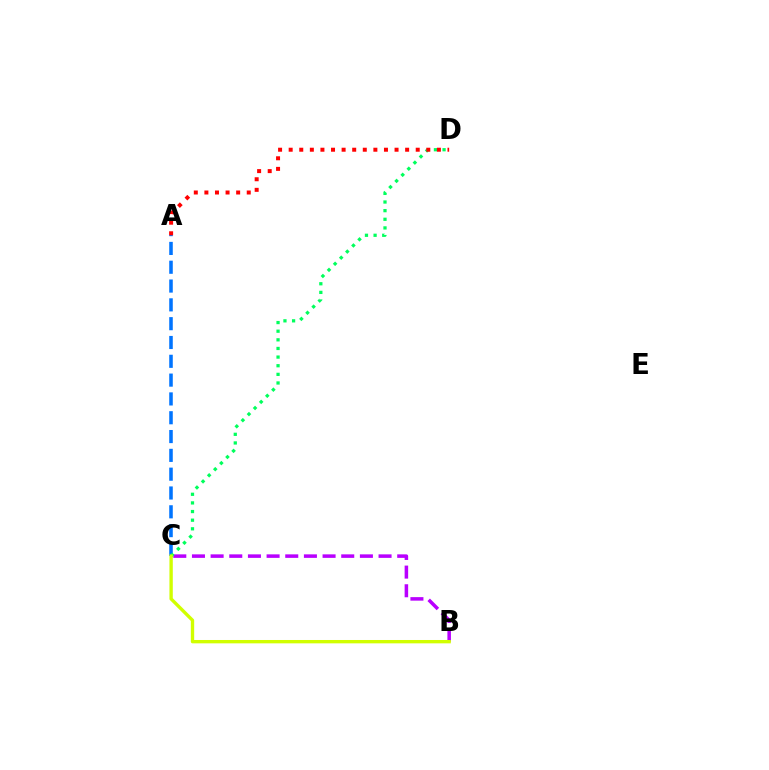{('B', 'C'): [{'color': '#b900ff', 'line_style': 'dashed', 'thickness': 2.53}, {'color': '#d1ff00', 'line_style': 'solid', 'thickness': 2.41}], ('A', 'C'): [{'color': '#0074ff', 'line_style': 'dashed', 'thickness': 2.56}], ('C', 'D'): [{'color': '#00ff5c', 'line_style': 'dotted', 'thickness': 2.35}], ('A', 'D'): [{'color': '#ff0000', 'line_style': 'dotted', 'thickness': 2.88}]}